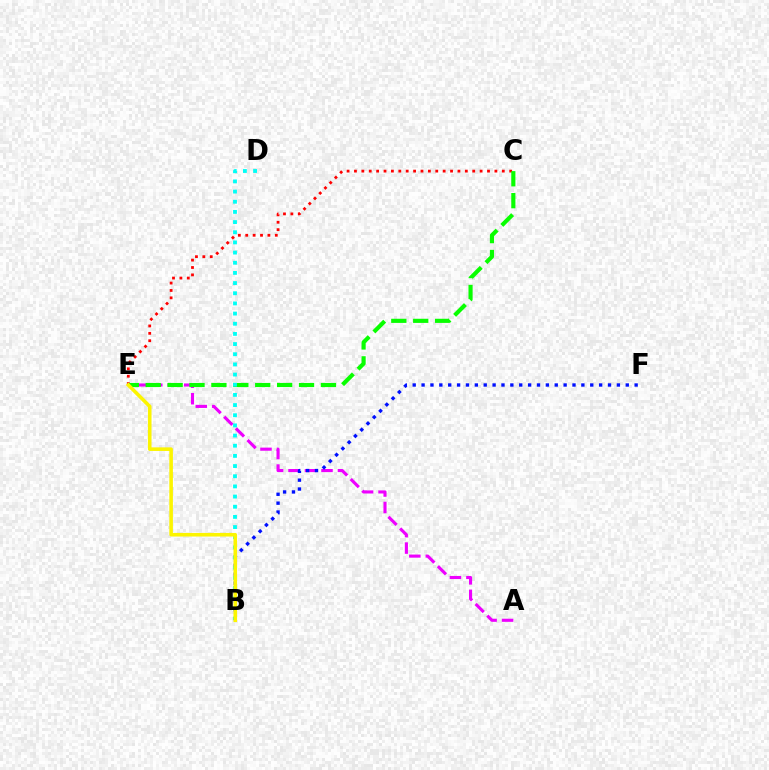{('A', 'E'): [{'color': '#ee00ff', 'line_style': 'dashed', 'thickness': 2.24}], ('B', 'F'): [{'color': '#0010ff', 'line_style': 'dotted', 'thickness': 2.41}], ('C', 'E'): [{'color': '#ff0000', 'line_style': 'dotted', 'thickness': 2.01}, {'color': '#08ff00', 'line_style': 'dashed', 'thickness': 2.98}], ('B', 'D'): [{'color': '#00fff6', 'line_style': 'dotted', 'thickness': 2.76}], ('B', 'E'): [{'color': '#fcf500', 'line_style': 'solid', 'thickness': 2.58}]}